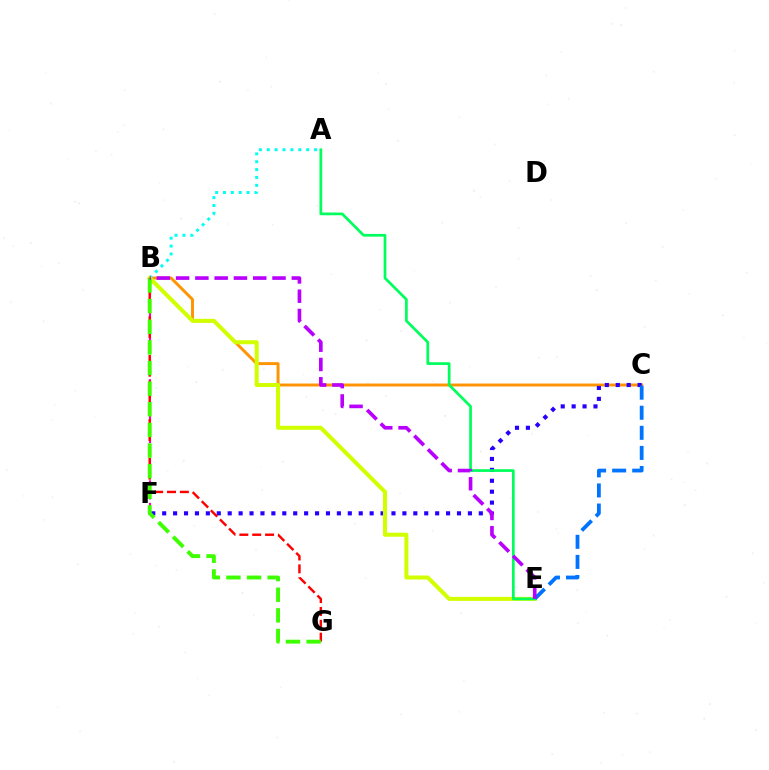{('B', 'C'): [{'color': '#ff9400', 'line_style': 'solid', 'thickness': 2.11}], ('A', 'B'): [{'color': '#00fff6', 'line_style': 'dotted', 'thickness': 2.14}], ('C', 'F'): [{'color': '#2500ff', 'line_style': 'dotted', 'thickness': 2.97}], ('B', 'E'): [{'color': '#d1ff00', 'line_style': 'solid', 'thickness': 2.9}, {'color': '#b900ff', 'line_style': 'dashed', 'thickness': 2.62}], ('B', 'F'): [{'color': '#ff00ac', 'line_style': 'dashed', 'thickness': 1.53}], ('C', 'E'): [{'color': '#0074ff', 'line_style': 'dashed', 'thickness': 2.73}], ('A', 'E'): [{'color': '#00ff5c', 'line_style': 'solid', 'thickness': 1.96}], ('B', 'G'): [{'color': '#ff0000', 'line_style': 'dashed', 'thickness': 1.75}, {'color': '#3dff00', 'line_style': 'dashed', 'thickness': 2.8}]}